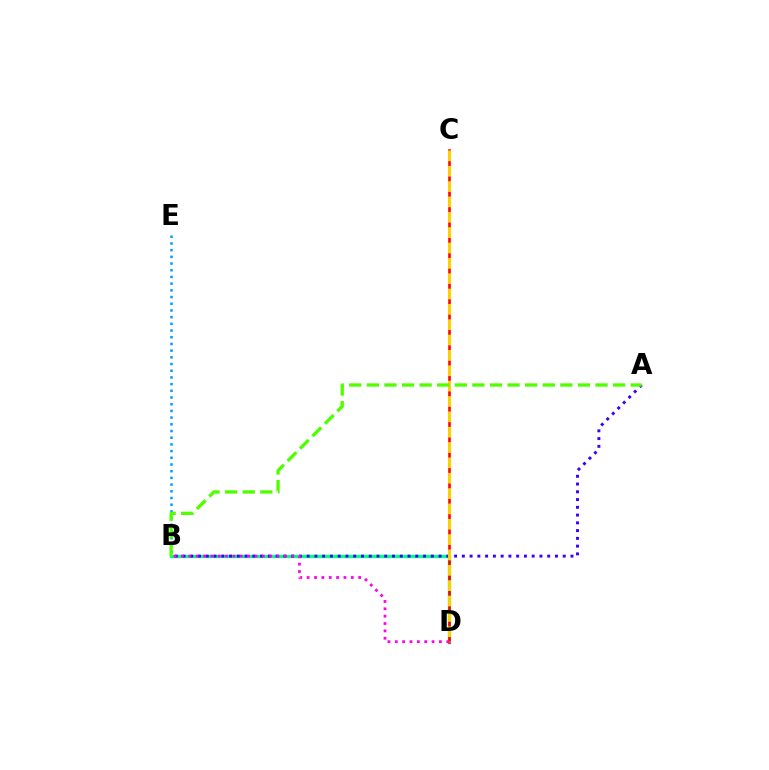{('B', 'D'): [{'color': '#00ff86', 'line_style': 'solid', 'thickness': 2.39}, {'color': '#ff00ed', 'line_style': 'dotted', 'thickness': 2.0}], ('B', 'E'): [{'color': '#009eff', 'line_style': 'dotted', 'thickness': 1.82}], ('A', 'B'): [{'color': '#3700ff', 'line_style': 'dotted', 'thickness': 2.11}, {'color': '#4fff00', 'line_style': 'dashed', 'thickness': 2.39}], ('C', 'D'): [{'color': '#ff0000', 'line_style': 'solid', 'thickness': 1.86}, {'color': '#ffd500', 'line_style': 'dashed', 'thickness': 2.09}]}